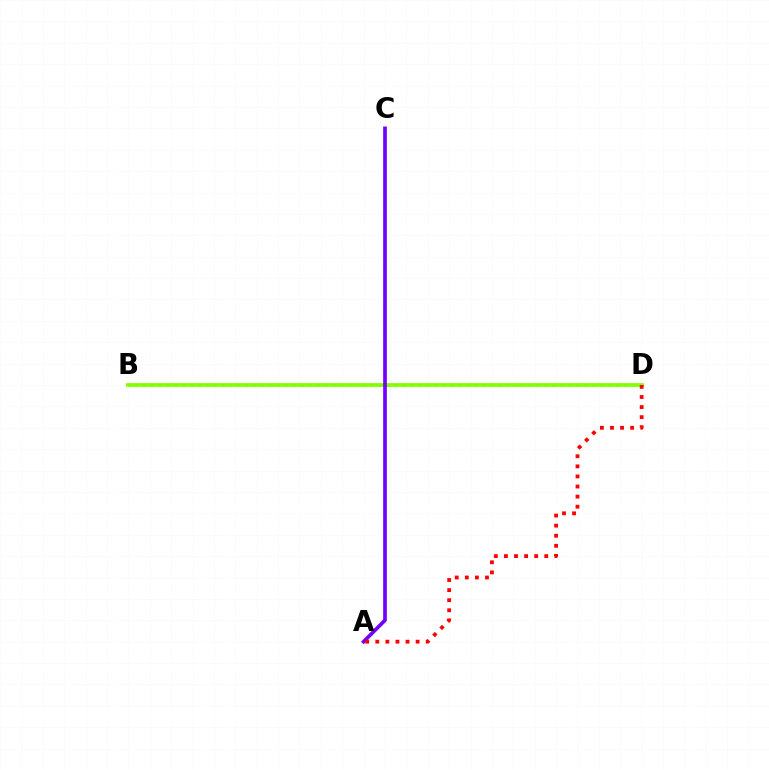{('B', 'D'): [{'color': '#00fff6', 'line_style': 'dotted', 'thickness': 2.14}, {'color': '#84ff00', 'line_style': 'solid', 'thickness': 2.69}], ('A', 'C'): [{'color': '#7200ff', 'line_style': 'solid', 'thickness': 2.65}], ('A', 'D'): [{'color': '#ff0000', 'line_style': 'dotted', 'thickness': 2.74}]}